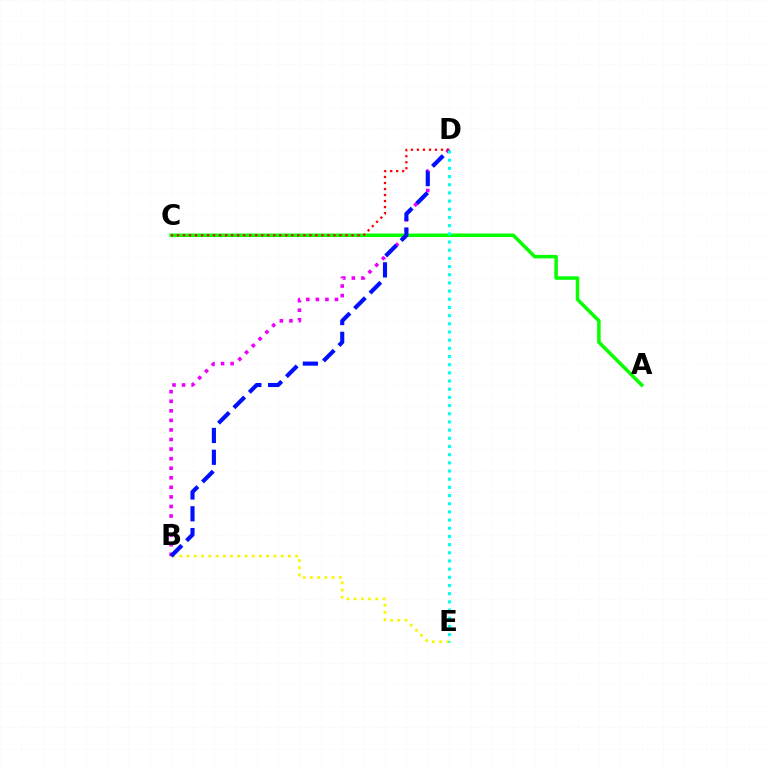{('B', 'D'): [{'color': '#ee00ff', 'line_style': 'dotted', 'thickness': 2.6}, {'color': '#0010ff', 'line_style': 'dashed', 'thickness': 2.96}], ('B', 'E'): [{'color': '#fcf500', 'line_style': 'dotted', 'thickness': 1.96}], ('A', 'C'): [{'color': '#08ff00', 'line_style': 'solid', 'thickness': 2.52}], ('C', 'D'): [{'color': '#ff0000', 'line_style': 'dotted', 'thickness': 1.64}], ('D', 'E'): [{'color': '#00fff6', 'line_style': 'dotted', 'thickness': 2.22}]}